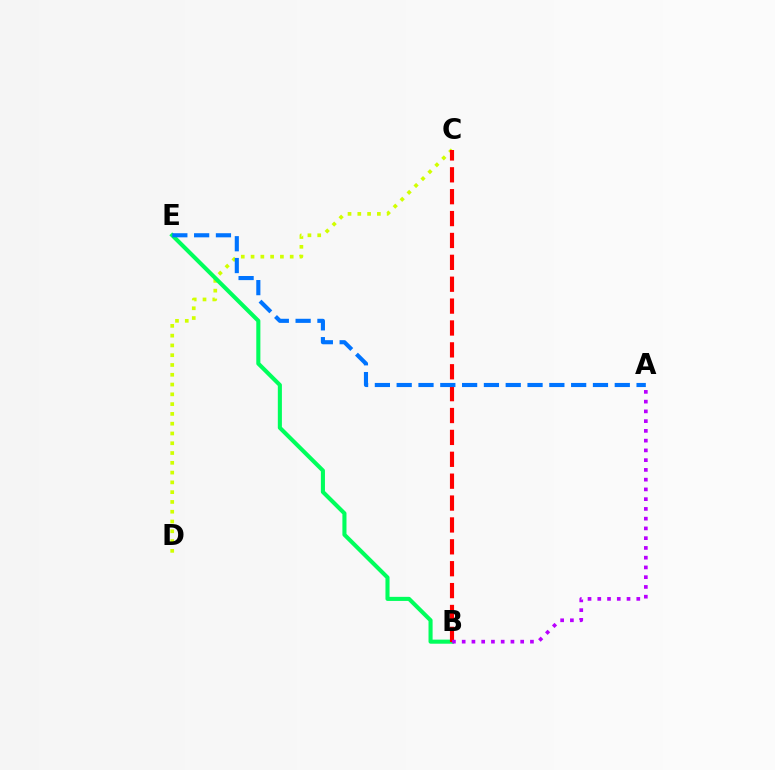{('C', 'D'): [{'color': '#d1ff00', 'line_style': 'dotted', 'thickness': 2.66}], ('B', 'E'): [{'color': '#00ff5c', 'line_style': 'solid', 'thickness': 2.94}], ('B', 'C'): [{'color': '#ff0000', 'line_style': 'dashed', 'thickness': 2.97}], ('A', 'E'): [{'color': '#0074ff', 'line_style': 'dashed', 'thickness': 2.96}], ('A', 'B'): [{'color': '#b900ff', 'line_style': 'dotted', 'thickness': 2.65}]}